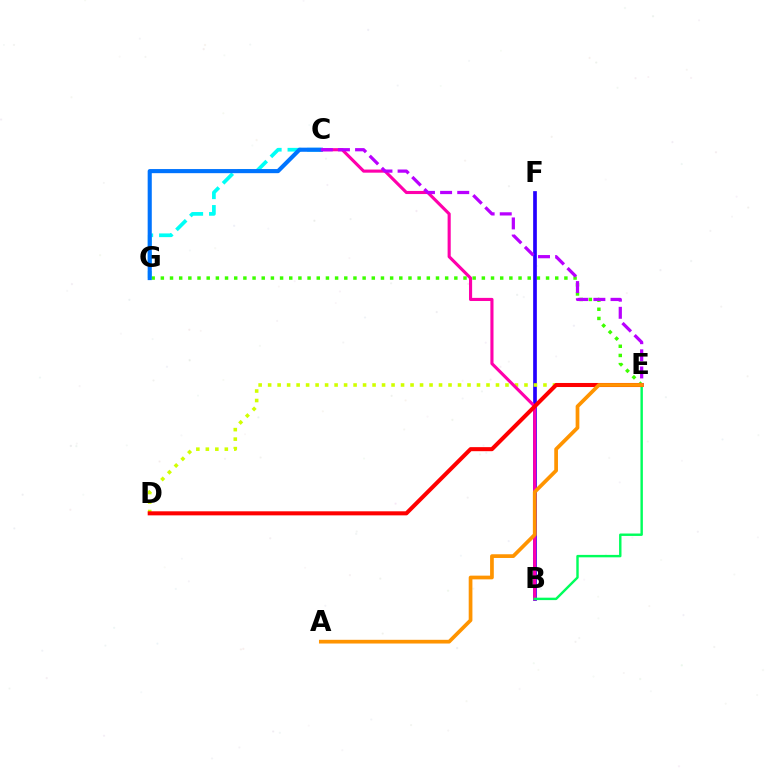{('E', 'G'): [{'color': '#3dff00', 'line_style': 'dotted', 'thickness': 2.49}], ('B', 'F'): [{'color': '#2500ff', 'line_style': 'solid', 'thickness': 2.66}], ('D', 'E'): [{'color': '#d1ff00', 'line_style': 'dotted', 'thickness': 2.58}, {'color': '#ff0000', 'line_style': 'solid', 'thickness': 2.92}], ('C', 'G'): [{'color': '#00fff6', 'line_style': 'dashed', 'thickness': 2.66}, {'color': '#0074ff', 'line_style': 'solid', 'thickness': 2.96}], ('B', 'C'): [{'color': '#ff00ac', 'line_style': 'solid', 'thickness': 2.25}], ('B', 'E'): [{'color': '#00ff5c', 'line_style': 'solid', 'thickness': 1.74}], ('C', 'E'): [{'color': '#b900ff', 'line_style': 'dashed', 'thickness': 2.33}], ('A', 'E'): [{'color': '#ff9400', 'line_style': 'solid', 'thickness': 2.68}]}